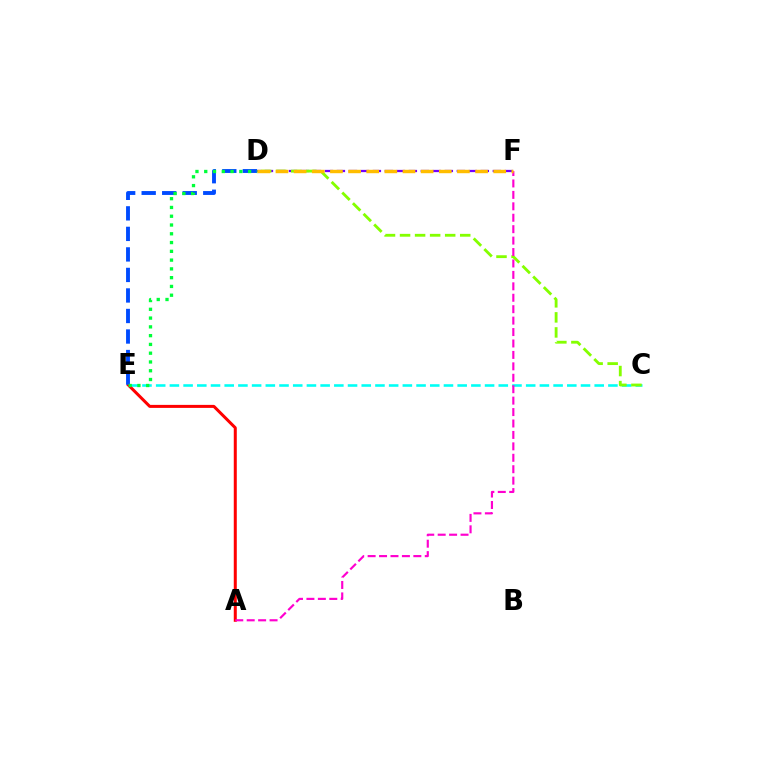{('D', 'F'): [{'color': '#7200ff', 'line_style': 'dashed', 'thickness': 1.63}, {'color': '#ffbd00', 'line_style': 'dashed', 'thickness': 2.46}], ('C', 'E'): [{'color': '#00fff6', 'line_style': 'dashed', 'thickness': 1.86}], ('A', 'E'): [{'color': '#ff0000', 'line_style': 'solid', 'thickness': 2.17}], ('C', 'D'): [{'color': '#84ff00', 'line_style': 'dashed', 'thickness': 2.04}], ('D', 'E'): [{'color': '#004bff', 'line_style': 'dashed', 'thickness': 2.79}, {'color': '#00ff39', 'line_style': 'dotted', 'thickness': 2.38}], ('A', 'F'): [{'color': '#ff00cf', 'line_style': 'dashed', 'thickness': 1.55}]}